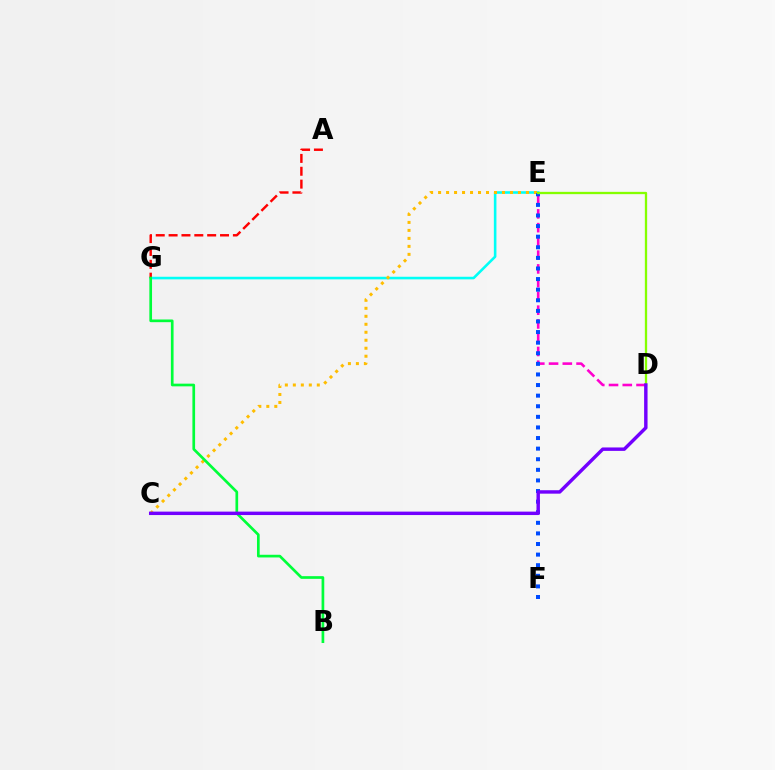{('E', 'G'): [{'color': '#00fff6', 'line_style': 'solid', 'thickness': 1.86}], ('C', 'E'): [{'color': '#ffbd00', 'line_style': 'dotted', 'thickness': 2.17}], ('D', 'E'): [{'color': '#ff00cf', 'line_style': 'dashed', 'thickness': 1.87}, {'color': '#84ff00', 'line_style': 'solid', 'thickness': 1.66}], ('E', 'F'): [{'color': '#004bff', 'line_style': 'dotted', 'thickness': 2.88}], ('A', 'G'): [{'color': '#ff0000', 'line_style': 'dashed', 'thickness': 1.75}], ('B', 'G'): [{'color': '#00ff39', 'line_style': 'solid', 'thickness': 1.93}], ('C', 'D'): [{'color': '#7200ff', 'line_style': 'solid', 'thickness': 2.47}]}